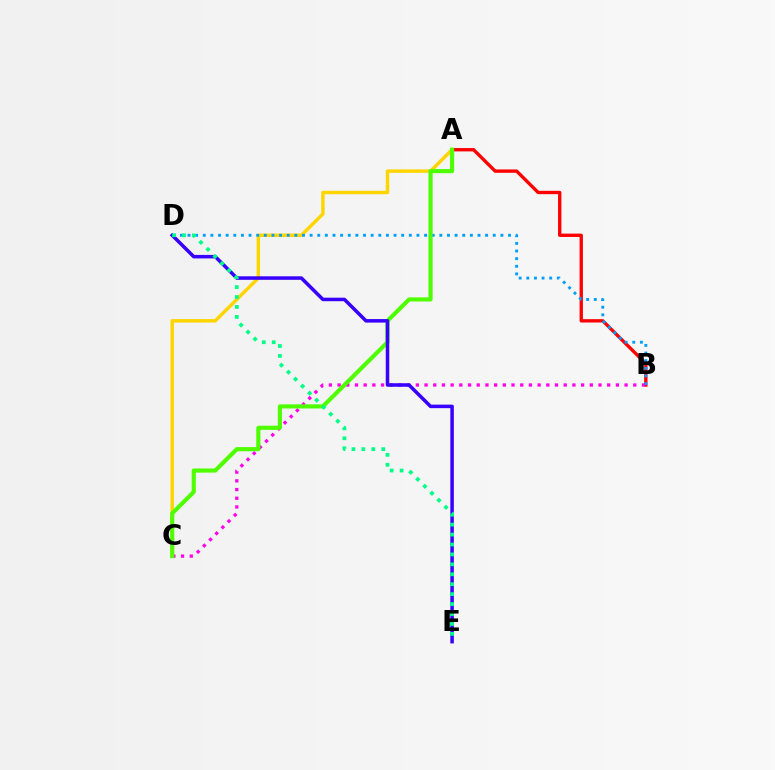{('A', 'C'): [{'color': '#ffd500', 'line_style': 'solid', 'thickness': 2.49}, {'color': '#4fff00', 'line_style': 'solid', 'thickness': 2.98}], ('A', 'B'): [{'color': '#ff0000', 'line_style': 'solid', 'thickness': 2.41}], ('B', 'D'): [{'color': '#009eff', 'line_style': 'dotted', 'thickness': 2.07}], ('B', 'C'): [{'color': '#ff00ed', 'line_style': 'dotted', 'thickness': 2.36}], ('D', 'E'): [{'color': '#3700ff', 'line_style': 'solid', 'thickness': 2.53}, {'color': '#00ff86', 'line_style': 'dotted', 'thickness': 2.7}]}